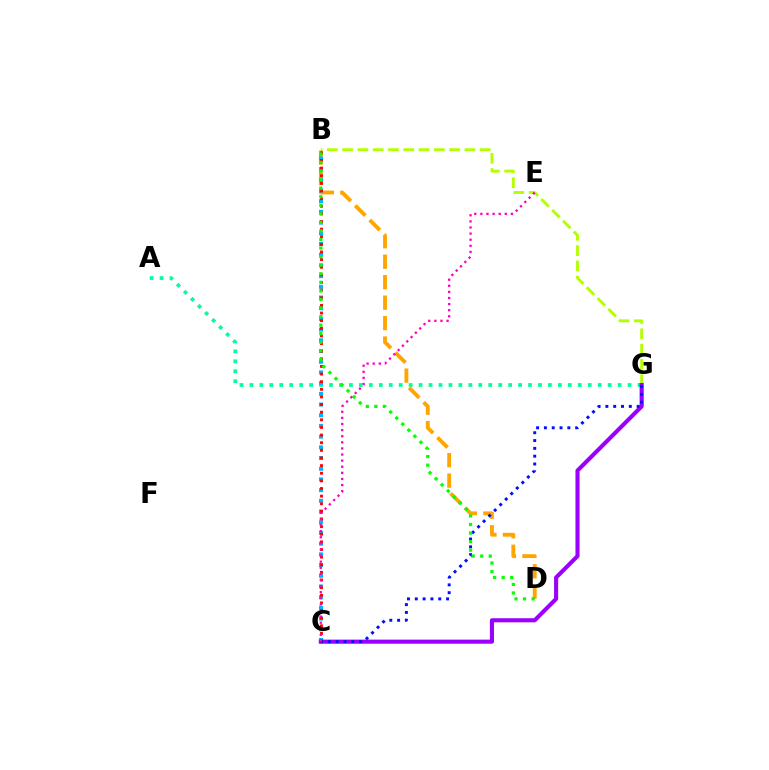{('B', 'G'): [{'color': '#b3ff00', 'line_style': 'dashed', 'thickness': 2.08}], ('A', 'G'): [{'color': '#00ff9d', 'line_style': 'dotted', 'thickness': 2.7}], ('B', 'D'): [{'color': '#ffa500', 'line_style': 'dashed', 'thickness': 2.78}, {'color': '#08ff00', 'line_style': 'dotted', 'thickness': 2.33}], ('B', 'C'): [{'color': '#00b5ff', 'line_style': 'dotted', 'thickness': 2.91}, {'color': '#ff0000', 'line_style': 'dotted', 'thickness': 2.07}], ('C', 'G'): [{'color': '#9b00ff', 'line_style': 'solid', 'thickness': 2.95}, {'color': '#0010ff', 'line_style': 'dotted', 'thickness': 2.12}], ('C', 'E'): [{'color': '#ff00bd', 'line_style': 'dotted', 'thickness': 1.66}]}